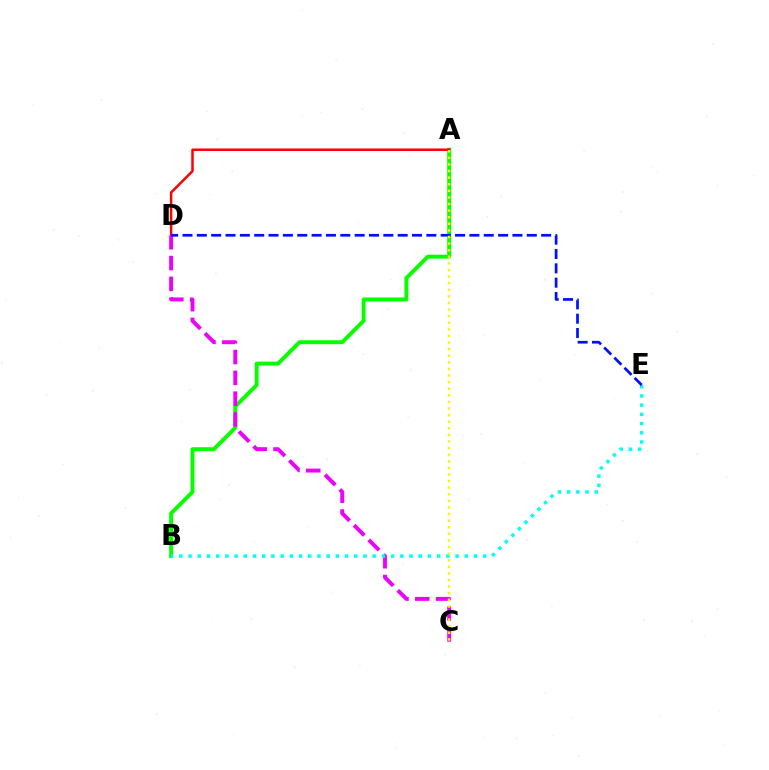{('A', 'B'): [{'color': '#08ff00', 'line_style': 'solid', 'thickness': 2.83}], ('A', 'D'): [{'color': '#ff0000', 'line_style': 'solid', 'thickness': 1.8}], ('C', 'D'): [{'color': '#ee00ff', 'line_style': 'dashed', 'thickness': 2.83}], ('B', 'E'): [{'color': '#00fff6', 'line_style': 'dotted', 'thickness': 2.5}], ('D', 'E'): [{'color': '#0010ff', 'line_style': 'dashed', 'thickness': 1.95}], ('A', 'C'): [{'color': '#fcf500', 'line_style': 'dotted', 'thickness': 1.79}]}